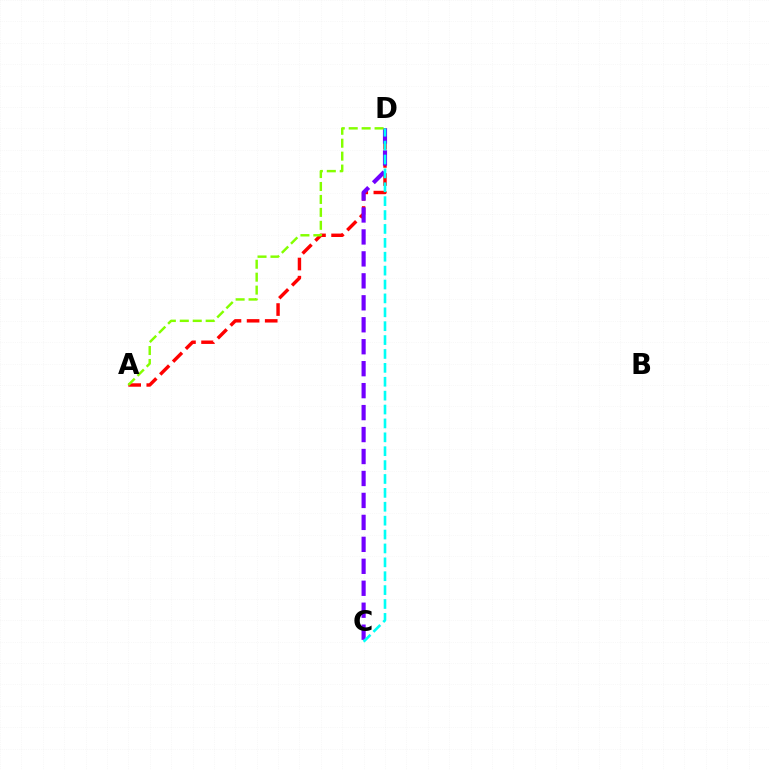{('A', 'D'): [{'color': '#ff0000', 'line_style': 'dashed', 'thickness': 2.46}, {'color': '#84ff00', 'line_style': 'dashed', 'thickness': 1.76}], ('C', 'D'): [{'color': '#7200ff', 'line_style': 'dashed', 'thickness': 2.98}, {'color': '#00fff6', 'line_style': 'dashed', 'thickness': 1.89}]}